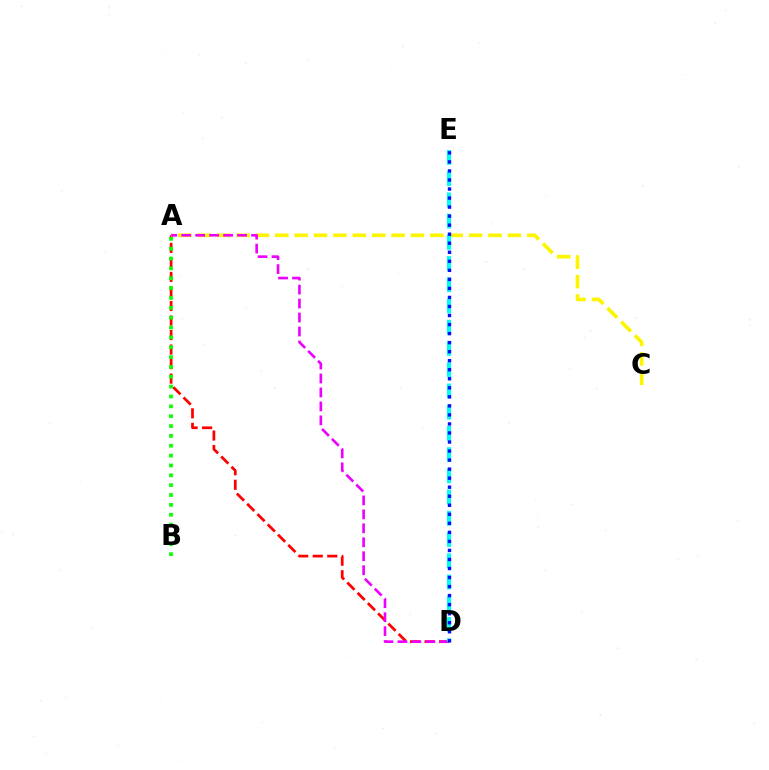{('A', 'D'): [{'color': '#ff0000', 'line_style': 'dashed', 'thickness': 1.97}, {'color': '#ee00ff', 'line_style': 'dashed', 'thickness': 1.9}], ('A', 'C'): [{'color': '#fcf500', 'line_style': 'dashed', 'thickness': 2.63}], ('A', 'B'): [{'color': '#08ff00', 'line_style': 'dotted', 'thickness': 2.68}], ('D', 'E'): [{'color': '#00fff6', 'line_style': 'dashed', 'thickness': 2.88}, {'color': '#0010ff', 'line_style': 'dotted', 'thickness': 2.45}]}